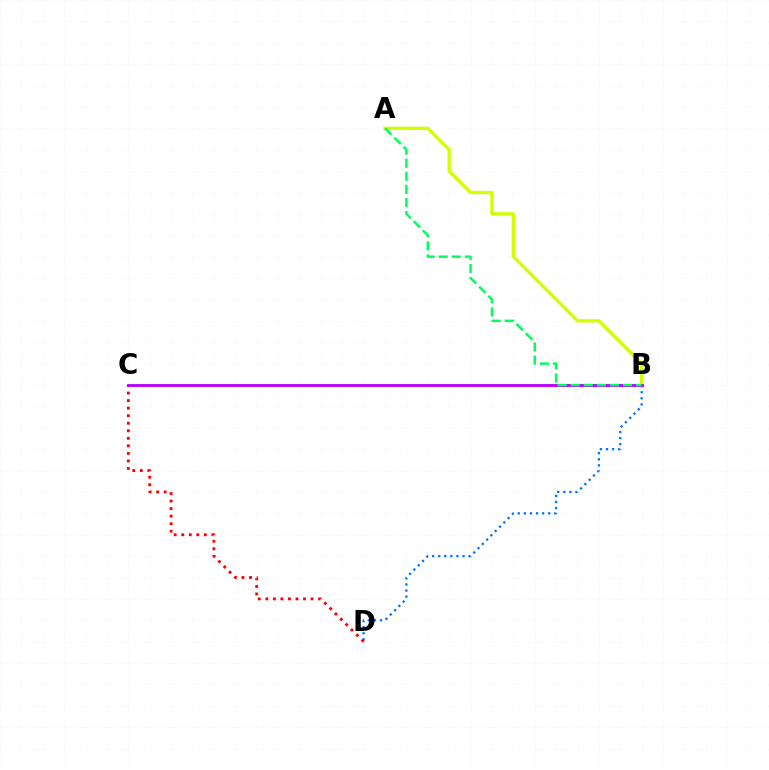{('B', 'D'): [{'color': '#0074ff', 'line_style': 'dotted', 'thickness': 1.65}], ('A', 'B'): [{'color': '#d1ff00', 'line_style': 'solid', 'thickness': 2.38}, {'color': '#00ff5c', 'line_style': 'dashed', 'thickness': 1.78}], ('C', 'D'): [{'color': '#ff0000', 'line_style': 'dotted', 'thickness': 2.05}], ('B', 'C'): [{'color': '#b900ff', 'line_style': 'solid', 'thickness': 2.05}]}